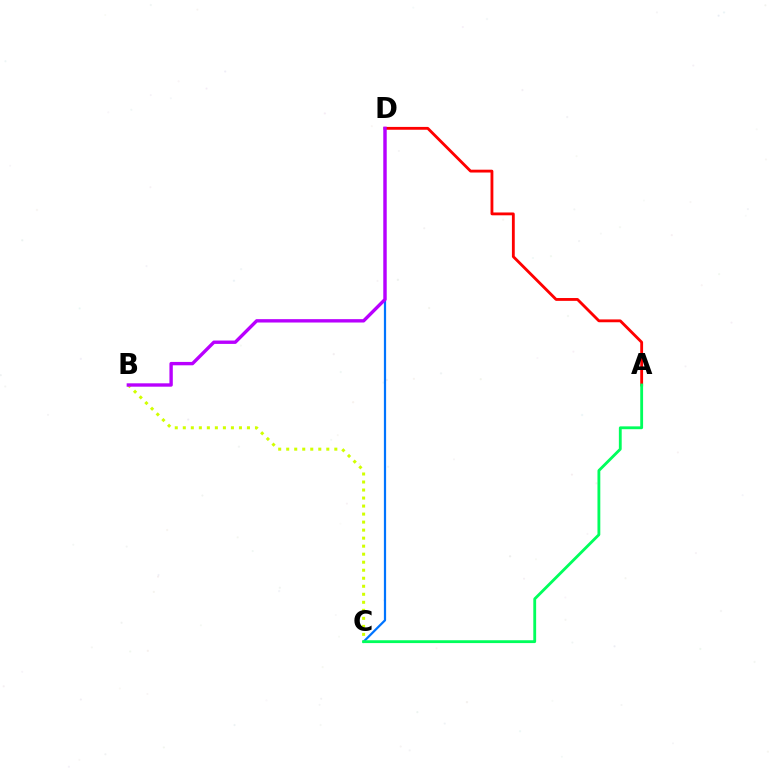{('C', 'D'): [{'color': '#0074ff', 'line_style': 'solid', 'thickness': 1.61}], ('A', 'D'): [{'color': '#ff0000', 'line_style': 'solid', 'thickness': 2.04}], ('B', 'C'): [{'color': '#d1ff00', 'line_style': 'dotted', 'thickness': 2.18}], ('B', 'D'): [{'color': '#b900ff', 'line_style': 'solid', 'thickness': 2.43}], ('A', 'C'): [{'color': '#00ff5c', 'line_style': 'solid', 'thickness': 2.04}]}